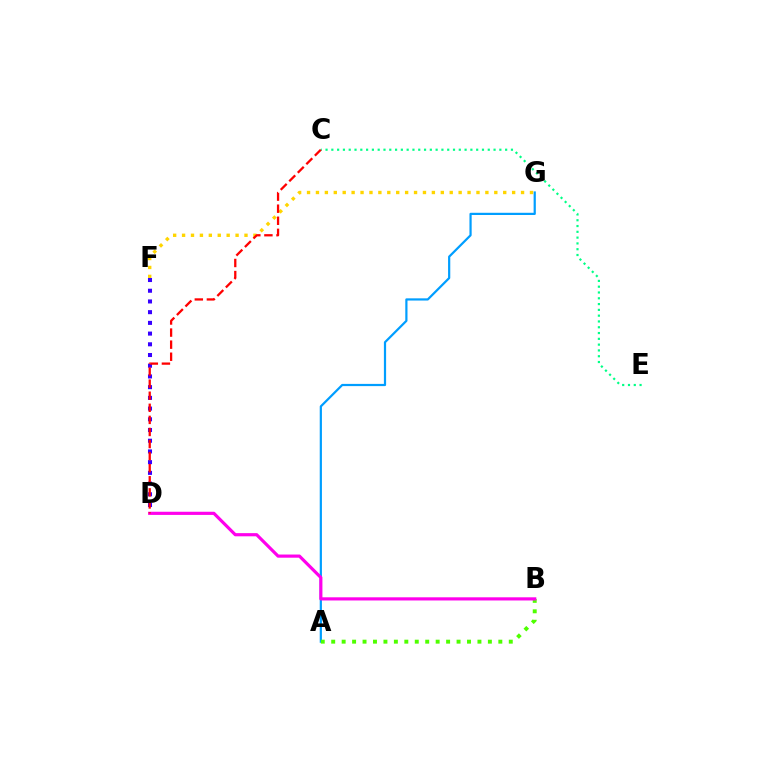{('A', 'G'): [{'color': '#009eff', 'line_style': 'solid', 'thickness': 1.59}], ('C', 'E'): [{'color': '#00ff86', 'line_style': 'dotted', 'thickness': 1.57}], ('A', 'B'): [{'color': '#4fff00', 'line_style': 'dotted', 'thickness': 2.84}], ('F', 'G'): [{'color': '#ffd500', 'line_style': 'dotted', 'thickness': 2.42}], ('D', 'F'): [{'color': '#3700ff', 'line_style': 'dotted', 'thickness': 2.91}], ('B', 'D'): [{'color': '#ff00ed', 'line_style': 'solid', 'thickness': 2.28}], ('C', 'D'): [{'color': '#ff0000', 'line_style': 'dashed', 'thickness': 1.64}]}